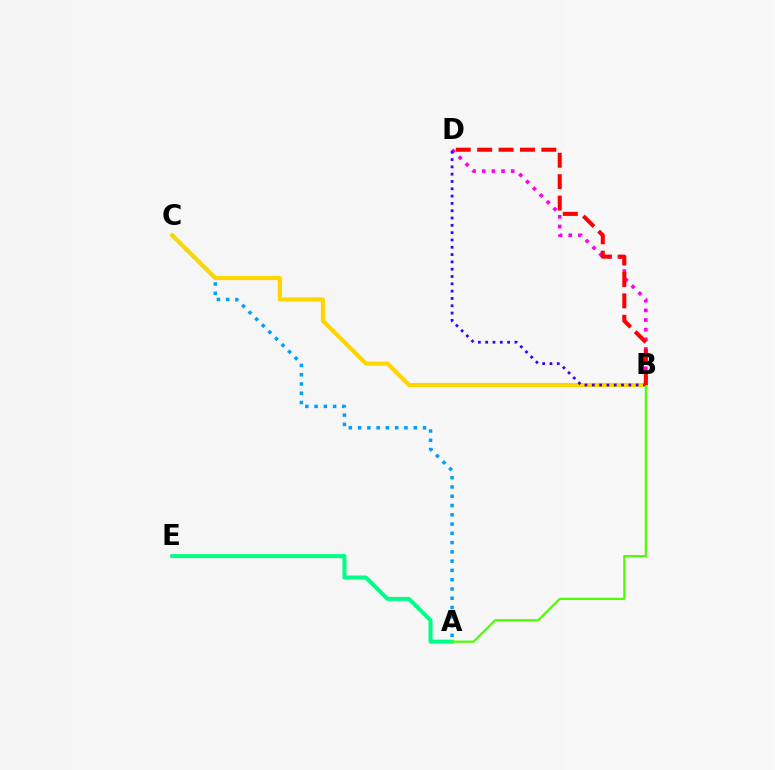{('A', 'C'): [{'color': '#009eff', 'line_style': 'dotted', 'thickness': 2.52}], ('B', 'D'): [{'color': '#ff00ed', 'line_style': 'dotted', 'thickness': 2.62}, {'color': '#3700ff', 'line_style': 'dotted', 'thickness': 1.99}, {'color': '#ff0000', 'line_style': 'dashed', 'thickness': 2.91}], ('A', 'E'): [{'color': '#00ff86', 'line_style': 'solid', 'thickness': 2.89}], ('B', 'C'): [{'color': '#ffd500', 'line_style': 'solid', 'thickness': 2.97}], ('A', 'B'): [{'color': '#4fff00', 'line_style': 'solid', 'thickness': 1.6}]}